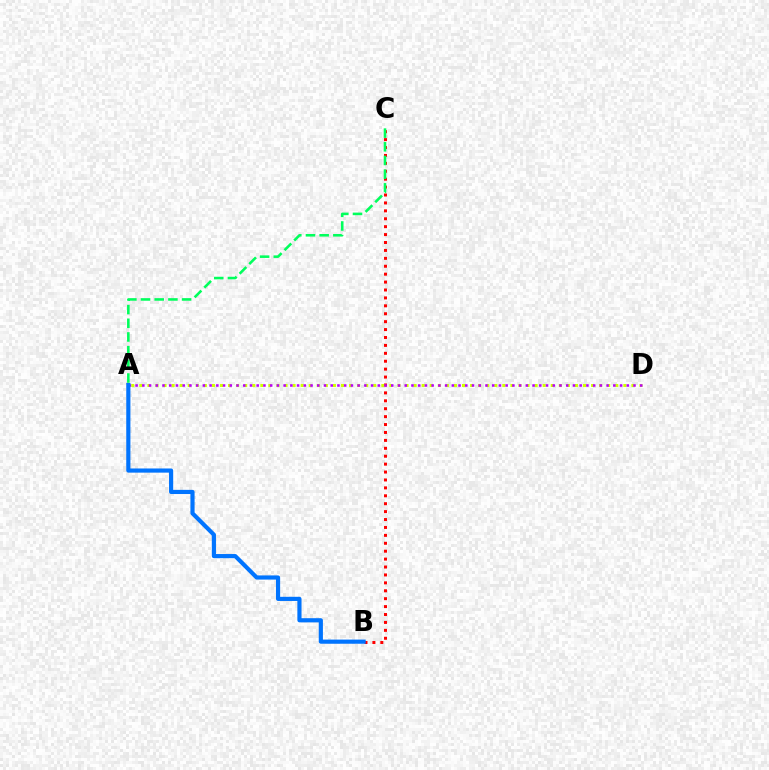{('B', 'C'): [{'color': '#ff0000', 'line_style': 'dotted', 'thickness': 2.15}], ('A', 'D'): [{'color': '#d1ff00', 'line_style': 'dotted', 'thickness': 2.19}, {'color': '#b900ff', 'line_style': 'dotted', 'thickness': 1.83}], ('A', 'B'): [{'color': '#0074ff', 'line_style': 'solid', 'thickness': 3.0}], ('A', 'C'): [{'color': '#00ff5c', 'line_style': 'dashed', 'thickness': 1.86}]}